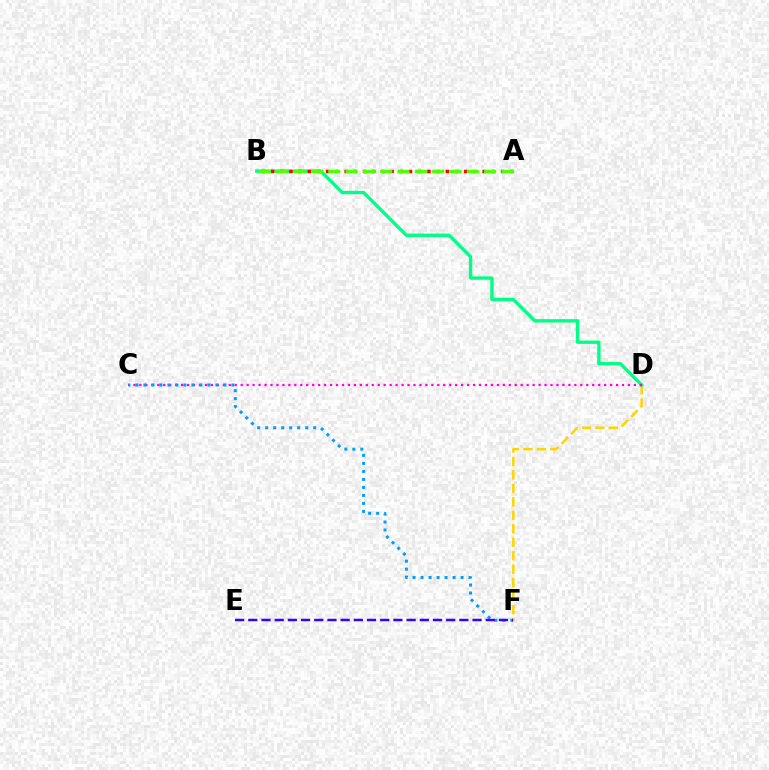{('D', 'F'): [{'color': '#ffd500', 'line_style': 'dashed', 'thickness': 1.83}], ('B', 'D'): [{'color': '#00ff86', 'line_style': 'solid', 'thickness': 2.41}], ('C', 'D'): [{'color': '#ff00ed', 'line_style': 'dotted', 'thickness': 1.62}], ('A', 'B'): [{'color': '#ff0000', 'line_style': 'dotted', 'thickness': 2.5}, {'color': '#4fff00', 'line_style': 'dashed', 'thickness': 2.35}], ('C', 'F'): [{'color': '#009eff', 'line_style': 'dotted', 'thickness': 2.17}], ('E', 'F'): [{'color': '#3700ff', 'line_style': 'dashed', 'thickness': 1.79}]}